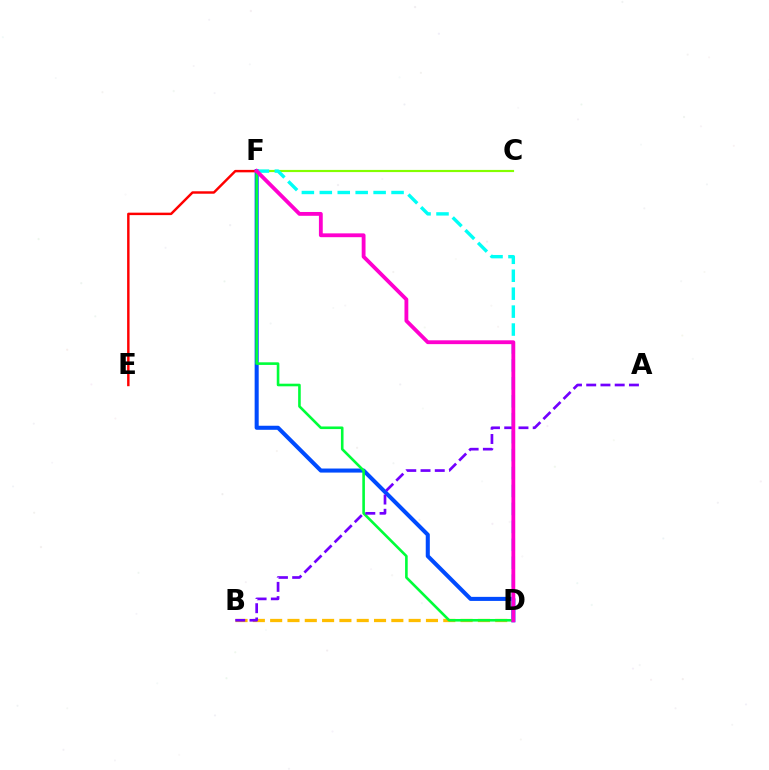{('B', 'D'): [{'color': '#ffbd00', 'line_style': 'dashed', 'thickness': 2.35}], ('C', 'F'): [{'color': '#84ff00', 'line_style': 'solid', 'thickness': 1.56}], ('D', 'F'): [{'color': '#004bff', 'line_style': 'solid', 'thickness': 2.92}, {'color': '#00fff6', 'line_style': 'dashed', 'thickness': 2.44}, {'color': '#00ff39', 'line_style': 'solid', 'thickness': 1.88}, {'color': '#ff00cf', 'line_style': 'solid', 'thickness': 2.76}], ('A', 'B'): [{'color': '#7200ff', 'line_style': 'dashed', 'thickness': 1.94}], ('E', 'F'): [{'color': '#ff0000', 'line_style': 'solid', 'thickness': 1.76}]}